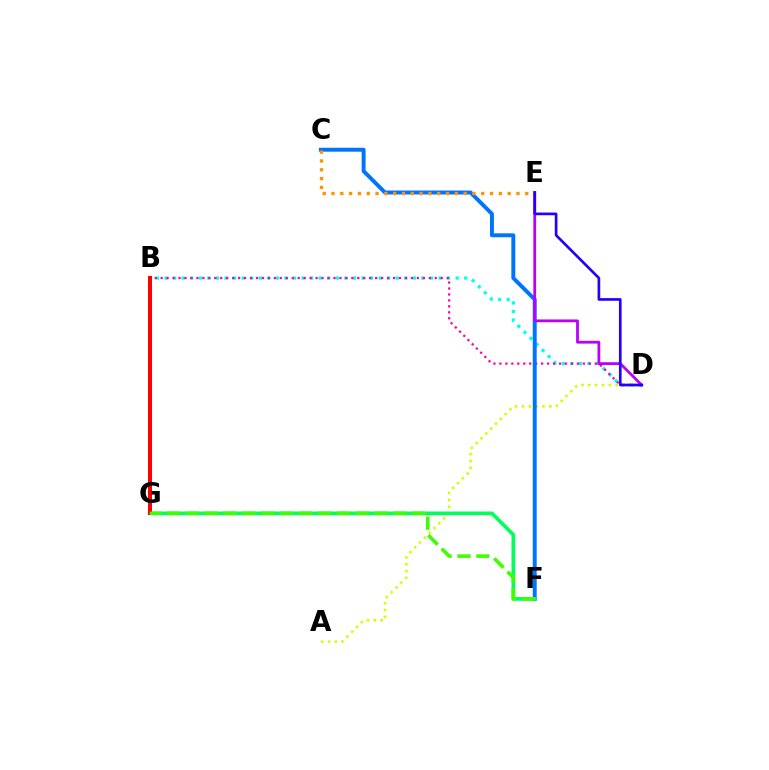{('B', 'D'): [{'color': '#00fff6', 'line_style': 'dotted', 'thickness': 2.33}, {'color': '#ff00ac', 'line_style': 'dotted', 'thickness': 1.62}], ('A', 'D'): [{'color': '#d1ff00', 'line_style': 'dotted', 'thickness': 1.86}], ('C', 'F'): [{'color': '#0074ff', 'line_style': 'solid', 'thickness': 2.84}], ('F', 'G'): [{'color': '#00ff5c', 'line_style': 'solid', 'thickness': 2.63}, {'color': '#3dff00', 'line_style': 'dashed', 'thickness': 2.56}], ('C', 'E'): [{'color': '#ff9400', 'line_style': 'dotted', 'thickness': 2.39}], ('D', 'E'): [{'color': '#b900ff', 'line_style': 'solid', 'thickness': 2.0}, {'color': '#2500ff', 'line_style': 'solid', 'thickness': 1.93}], ('B', 'G'): [{'color': '#ff0000', 'line_style': 'solid', 'thickness': 2.88}]}